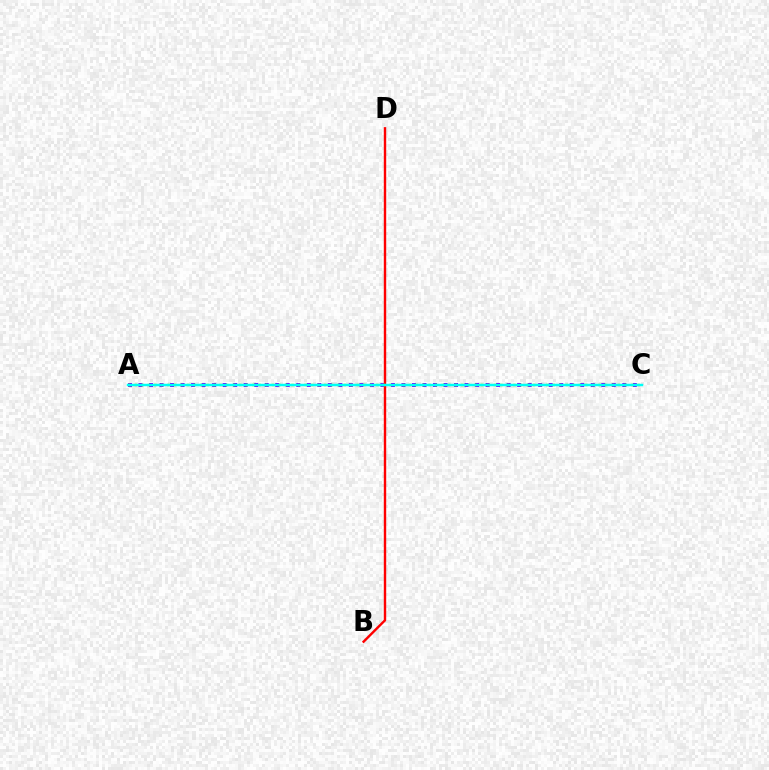{('A', 'C'): [{'color': '#7200ff', 'line_style': 'dotted', 'thickness': 2.86}, {'color': '#84ff00', 'line_style': 'dotted', 'thickness': 1.77}, {'color': '#00fff6', 'line_style': 'solid', 'thickness': 1.77}], ('B', 'D'): [{'color': '#ff0000', 'line_style': 'solid', 'thickness': 1.73}]}